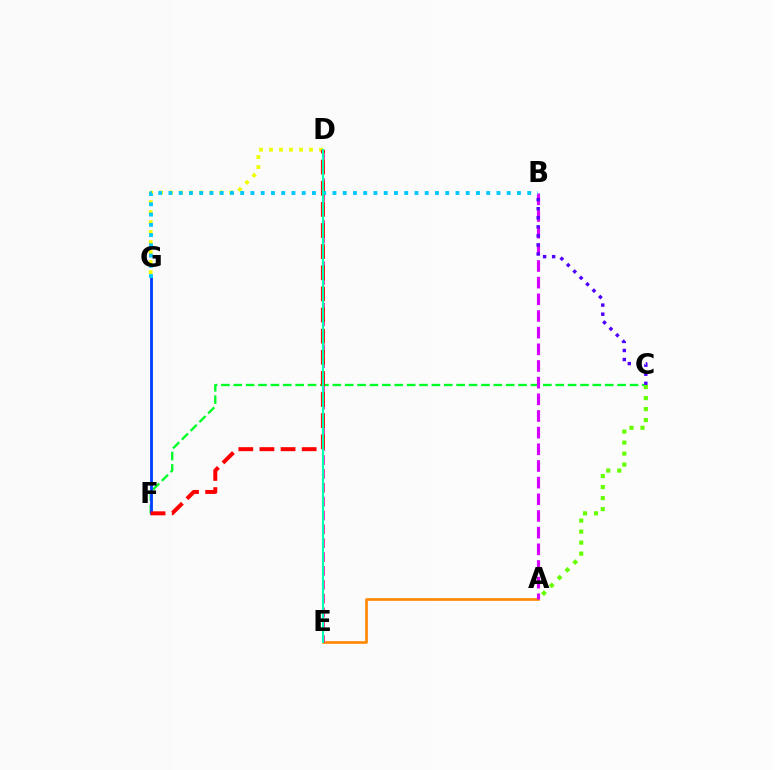{('D', 'G'): [{'color': '#eeff00', 'line_style': 'dotted', 'thickness': 2.72}], ('A', 'E'): [{'color': '#ff8800', 'line_style': 'solid', 'thickness': 1.92}], ('C', 'F'): [{'color': '#00ff27', 'line_style': 'dashed', 'thickness': 1.68}], ('A', 'B'): [{'color': '#d600ff', 'line_style': 'dashed', 'thickness': 2.26}], ('D', 'E'): [{'color': '#ff00a0', 'line_style': 'dashed', 'thickness': 1.88}, {'color': '#00ffaf', 'line_style': 'solid', 'thickness': 1.53}], ('F', 'G'): [{'color': '#003fff', 'line_style': 'solid', 'thickness': 2.03}], ('D', 'F'): [{'color': '#ff0000', 'line_style': 'dashed', 'thickness': 2.87}], ('B', 'C'): [{'color': '#4f00ff', 'line_style': 'dotted', 'thickness': 2.46}], ('B', 'G'): [{'color': '#00c7ff', 'line_style': 'dotted', 'thickness': 2.79}], ('A', 'C'): [{'color': '#66ff00', 'line_style': 'dotted', 'thickness': 2.99}]}